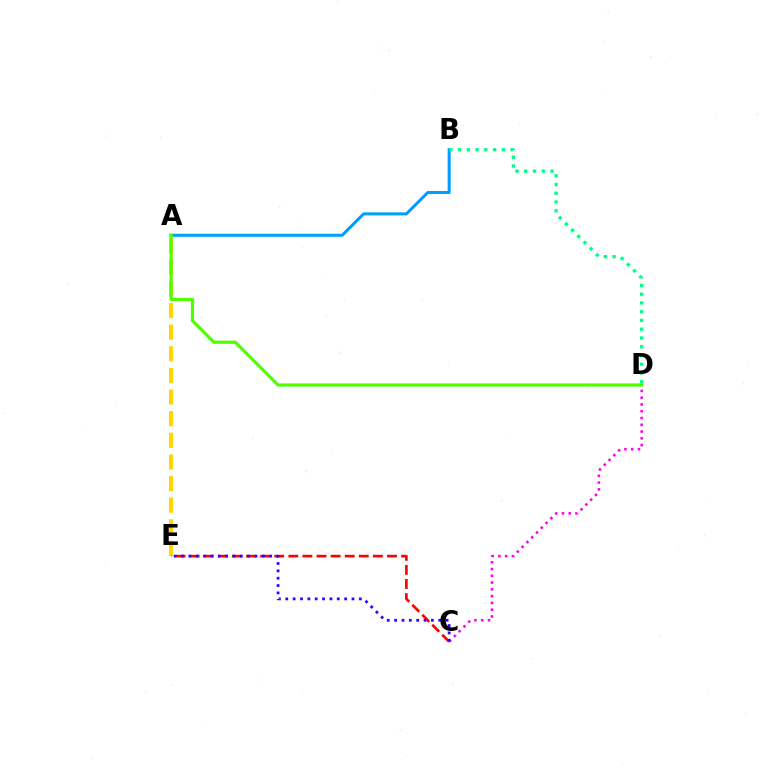{('C', 'D'): [{'color': '#ff00ed', 'line_style': 'dotted', 'thickness': 1.84}], ('A', 'B'): [{'color': '#009eff', 'line_style': 'solid', 'thickness': 2.18}], ('A', 'E'): [{'color': '#ffd500', 'line_style': 'dashed', 'thickness': 2.94}], ('C', 'E'): [{'color': '#ff0000', 'line_style': 'dashed', 'thickness': 1.91}, {'color': '#3700ff', 'line_style': 'dotted', 'thickness': 2.0}], ('A', 'D'): [{'color': '#4fff00', 'line_style': 'solid', 'thickness': 2.3}], ('B', 'D'): [{'color': '#00ff86', 'line_style': 'dotted', 'thickness': 2.38}]}